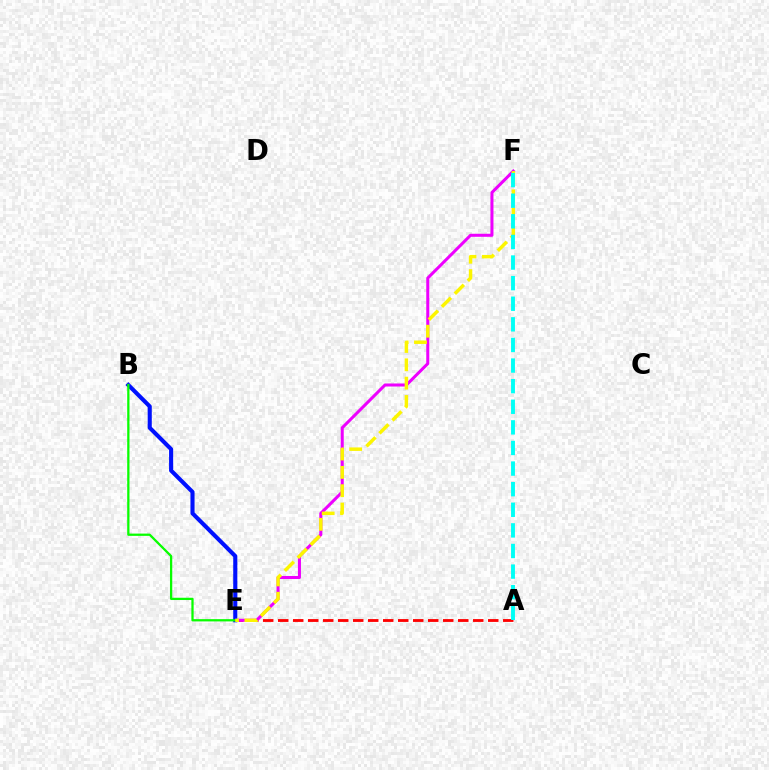{('A', 'E'): [{'color': '#ff0000', 'line_style': 'dashed', 'thickness': 2.04}], ('E', 'F'): [{'color': '#ee00ff', 'line_style': 'solid', 'thickness': 2.18}, {'color': '#fcf500', 'line_style': 'dashed', 'thickness': 2.49}], ('B', 'E'): [{'color': '#0010ff', 'line_style': 'solid', 'thickness': 2.95}, {'color': '#08ff00', 'line_style': 'solid', 'thickness': 1.63}], ('A', 'F'): [{'color': '#00fff6', 'line_style': 'dashed', 'thickness': 2.8}]}